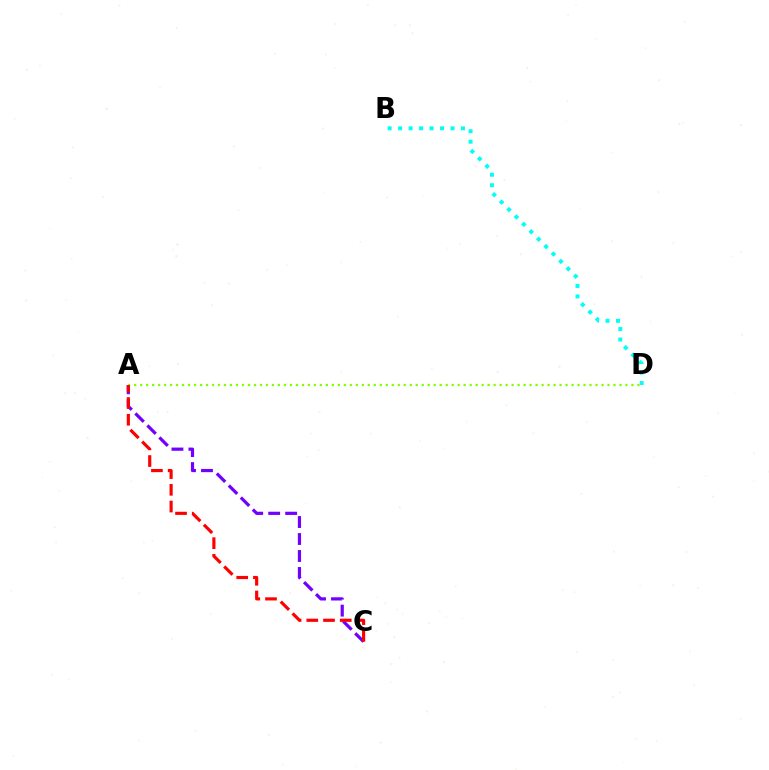{('A', 'C'): [{'color': '#7200ff', 'line_style': 'dashed', 'thickness': 2.31}, {'color': '#ff0000', 'line_style': 'dashed', 'thickness': 2.27}], ('B', 'D'): [{'color': '#00fff6', 'line_style': 'dotted', 'thickness': 2.85}], ('A', 'D'): [{'color': '#84ff00', 'line_style': 'dotted', 'thickness': 1.63}]}